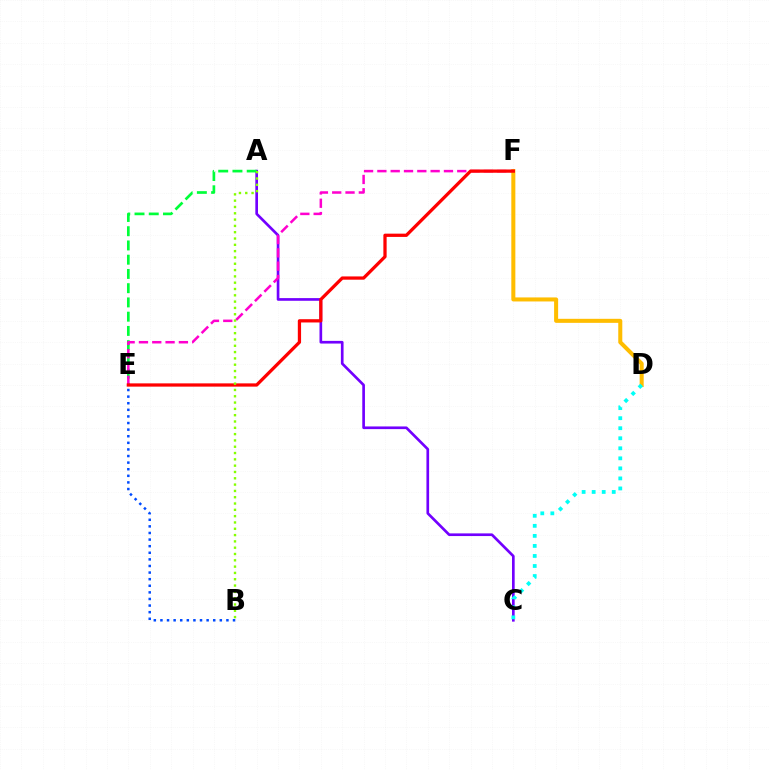{('A', 'C'): [{'color': '#7200ff', 'line_style': 'solid', 'thickness': 1.92}], ('A', 'E'): [{'color': '#00ff39', 'line_style': 'dashed', 'thickness': 1.94}], ('E', 'F'): [{'color': '#ff00cf', 'line_style': 'dashed', 'thickness': 1.81}, {'color': '#ff0000', 'line_style': 'solid', 'thickness': 2.35}], ('B', 'E'): [{'color': '#004bff', 'line_style': 'dotted', 'thickness': 1.79}], ('D', 'F'): [{'color': '#ffbd00', 'line_style': 'solid', 'thickness': 2.91}], ('C', 'D'): [{'color': '#00fff6', 'line_style': 'dotted', 'thickness': 2.73}], ('A', 'B'): [{'color': '#84ff00', 'line_style': 'dotted', 'thickness': 1.71}]}